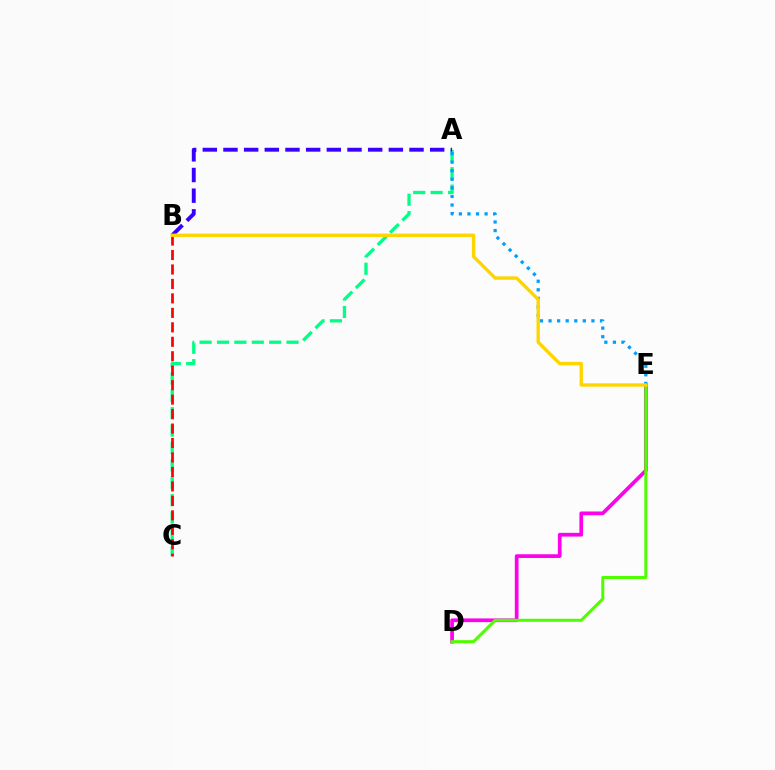{('A', 'C'): [{'color': '#00ff86', 'line_style': 'dashed', 'thickness': 2.36}], ('D', 'E'): [{'color': '#ff00ed', 'line_style': 'solid', 'thickness': 2.67}, {'color': '#4fff00', 'line_style': 'solid', 'thickness': 2.19}], ('B', 'C'): [{'color': '#ff0000', 'line_style': 'dashed', 'thickness': 1.96}], ('A', 'B'): [{'color': '#3700ff', 'line_style': 'dashed', 'thickness': 2.81}], ('A', 'E'): [{'color': '#009eff', 'line_style': 'dotted', 'thickness': 2.33}], ('B', 'E'): [{'color': '#ffd500', 'line_style': 'solid', 'thickness': 2.44}]}